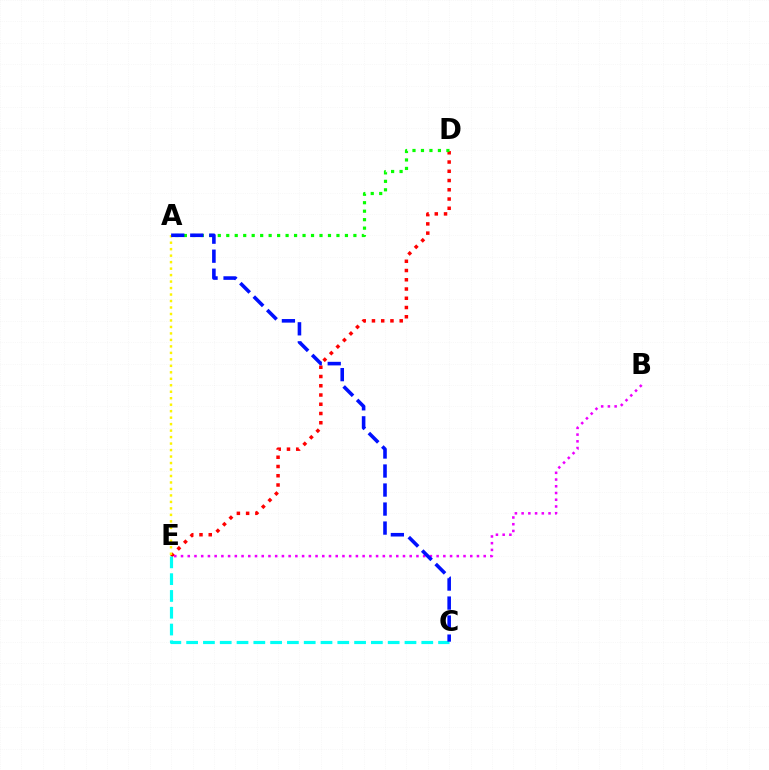{('D', 'E'): [{'color': '#ff0000', 'line_style': 'dotted', 'thickness': 2.51}], ('B', 'E'): [{'color': '#ee00ff', 'line_style': 'dotted', 'thickness': 1.83}], ('C', 'E'): [{'color': '#00fff6', 'line_style': 'dashed', 'thickness': 2.28}], ('A', 'E'): [{'color': '#fcf500', 'line_style': 'dotted', 'thickness': 1.76}], ('A', 'D'): [{'color': '#08ff00', 'line_style': 'dotted', 'thickness': 2.3}], ('A', 'C'): [{'color': '#0010ff', 'line_style': 'dashed', 'thickness': 2.58}]}